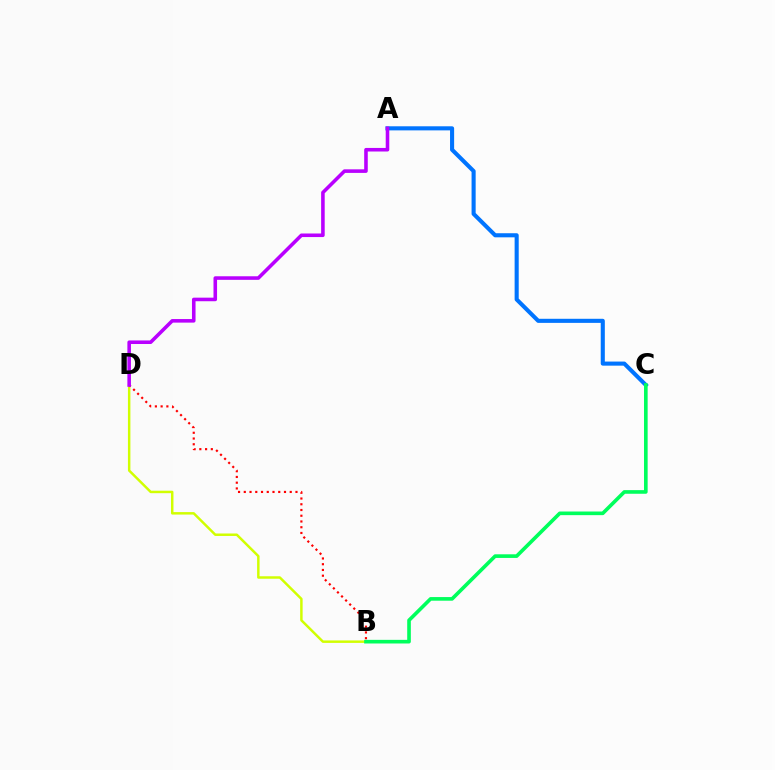{('B', 'D'): [{'color': '#d1ff00', 'line_style': 'solid', 'thickness': 1.78}, {'color': '#ff0000', 'line_style': 'dotted', 'thickness': 1.56}], ('A', 'C'): [{'color': '#0074ff', 'line_style': 'solid', 'thickness': 2.94}], ('B', 'C'): [{'color': '#00ff5c', 'line_style': 'solid', 'thickness': 2.62}], ('A', 'D'): [{'color': '#b900ff', 'line_style': 'solid', 'thickness': 2.57}]}